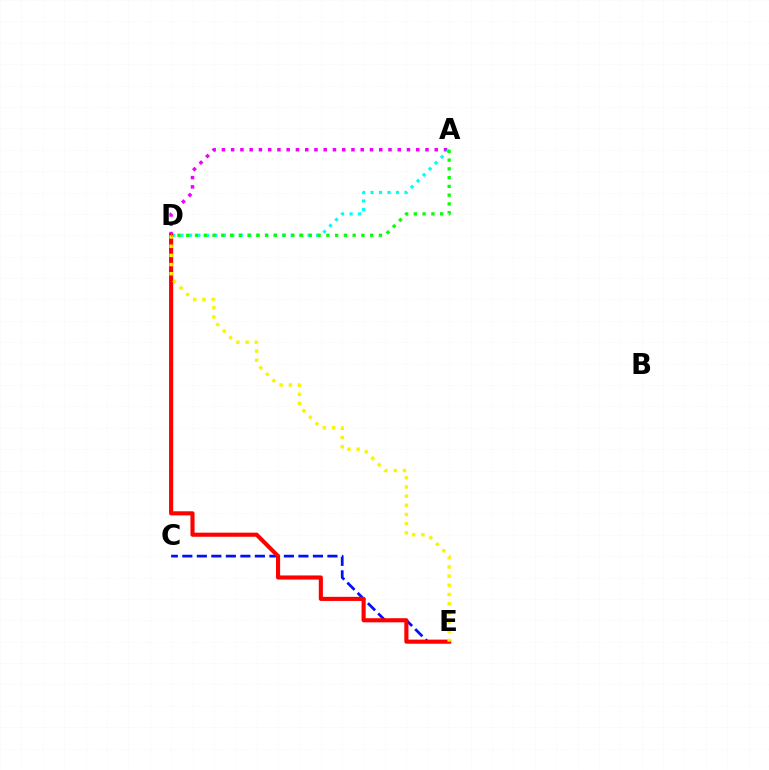{('A', 'D'): [{'color': '#ee00ff', 'line_style': 'dotted', 'thickness': 2.51}, {'color': '#00fff6', 'line_style': 'dotted', 'thickness': 2.3}, {'color': '#08ff00', 'line_style': 'dotted', 'thickness': 2.38}], ('C', 'E'): [{'color': '#0010ff', 'line_style': 'dashed', 'thickness': 1.97}], ('D', 'E'): [{'color': '#ff0000', 'line_style': 'solid', 'thickness': 2.96}, {'color': '#fcf500', 'line_style': 'dotted', 'thickness': 2.5}]}